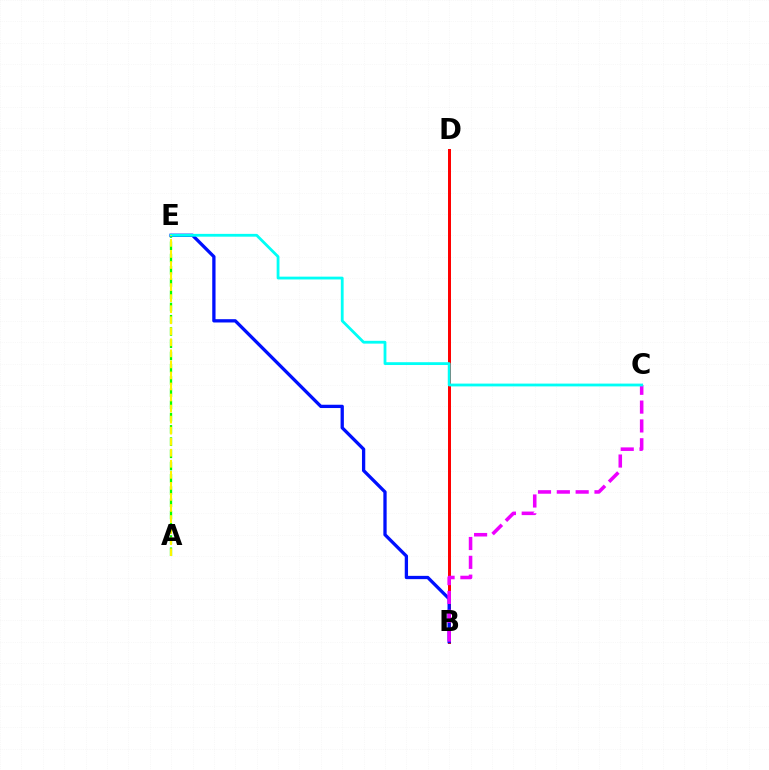{('B', 'D'): [{'color': '#ff0000', 'line_style': 'solid', 'thickness': 2.15}], ('A', 'E'): [{'color': '#08ff00', 'line_style': 'dashed', 'thickness': 1.66}, {'color': '#fcf500', 'line_style': 'dashed', 'thickness': 1.5}], ('B', 'E'): [{'color': '#0010ff', 'line_style': 'solid', 'thickness': 2.37}], ('B', 'C'): [{'color': '#ee00ff', 'line_style': 'dashed', 'thickness': 2.56}], ('C', 'E'): [{'color': '#00fff6', 'line_style': 'solid', 'thickness': 2.02}]}